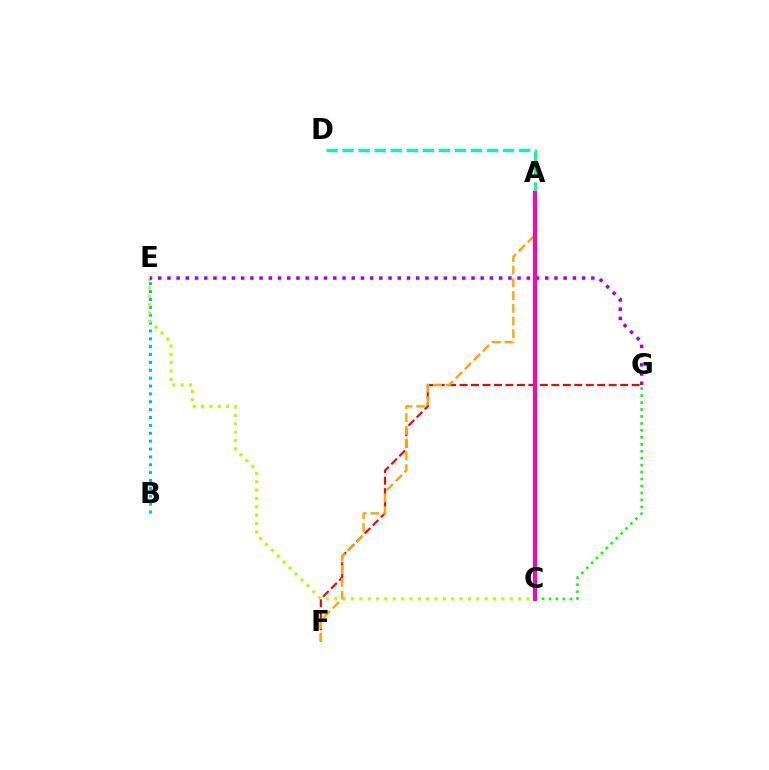{('B', 'E'): [{'color': '#00b5ff', 'line_style': 'dotted', 'thickness': 2.14}], ('F', 'G'): [{'color': '#ff0000', 'line_style': 'dashed', 'thickness': 1.56}], ('C', 'E'): [{'color': '#b3ff00', 'line_style': 'dotted', 'thickness': 2.27}], ('A', 'F'): [{'color': '#ffa500', 'line_style': 'dashed', 'thickness': 1.73}], ('E', 'G'): [{'color': '#9b00ff', 'line_style': 'dotted', 'thickness': 2.5}], ('C', 'G'): [{'color': '#08ff00', 'line_style': 'dotted', 'thickness': 1.89}], ('A', 'C'): [{'color': '#0010ff', 'line_style': 'solid', 'thickness': 2.65}, {'color': '#ff00bd', 'line_style': 'solid', 'thickness': 2.81}], ('A', 'D'): [{'color': '#00ff9d', 'line_style': 'dashed', 'thickness': 2.18}]}